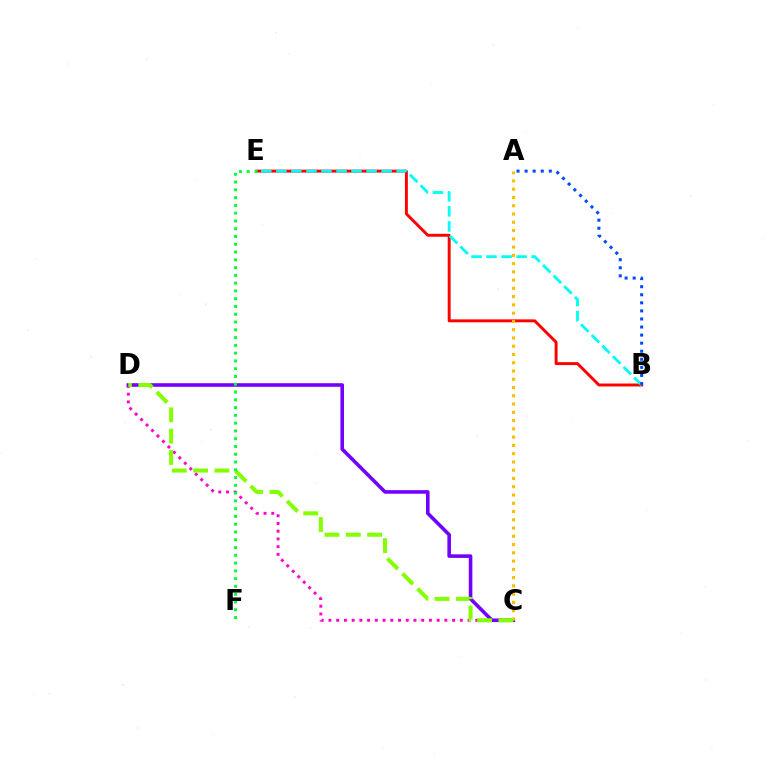{('B', 'E'): [{'color': '#ff0000', 'line_style': 'solid', 'thickness': 2.11}, {'color': '#00fff6', 'line_style': 'dashed', 'thickness': 2.04}], ('C', 'D'): [{'color': '#ff00cf', 'line_style': 'dotted', 'thickness': 2.1}, {'color': '#7200ff', 'line_style': 'solid', 'thickness': 2.58}, {'color': '#84ff00', 'line_style': 'dashed', 'thickness': 2.9}], ('A', 'C'): [{'color': '#ffbd00', 'line_style': 'dotted', 'thickness': 2.25}], ('E', 'F'): [{'color': '#00ff39', 'line_style': 'dotted', 'thickness': 2.11}], ('A', 'B'): [{'color': '#004bff', 'line_style': 'dotted', 'thickness': 2.19}]}